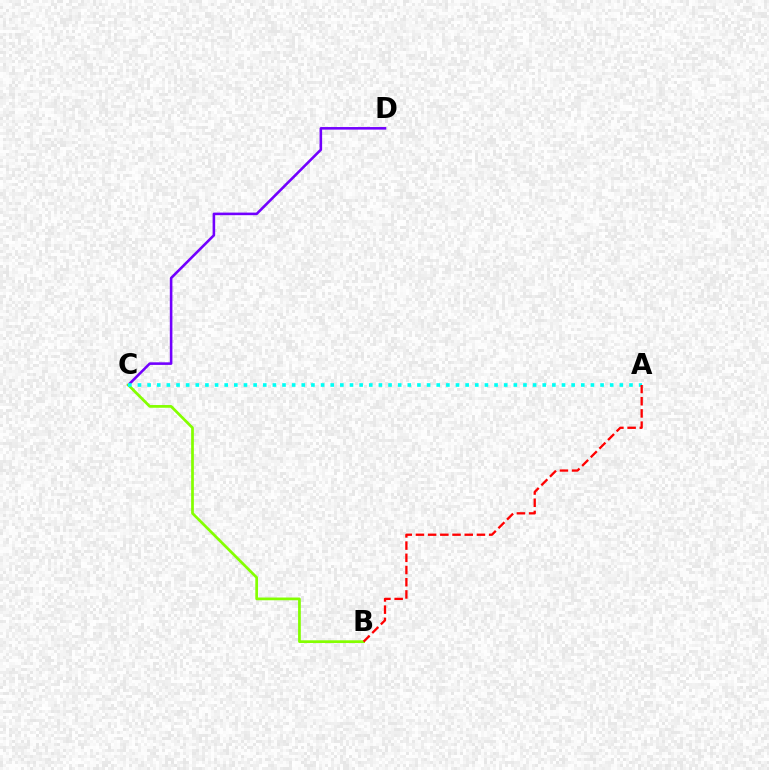{('C', 'D'): [{'color': '#7200ff', 'line_style': 'solid', 'thickness': 1.86}], ('B', 'C'): [{'color': '#84ff00', 'line_style': 'solid', 'thickness': 1.97}], ('A', 'C'): [{'color': '#00fff6', 'line_style': 'dotted', 'thickness': 2.62}], ('A', 'B'): [{'color': '#ff0000', 'line_style': 'dashed', 'thickness': 1.66}]}